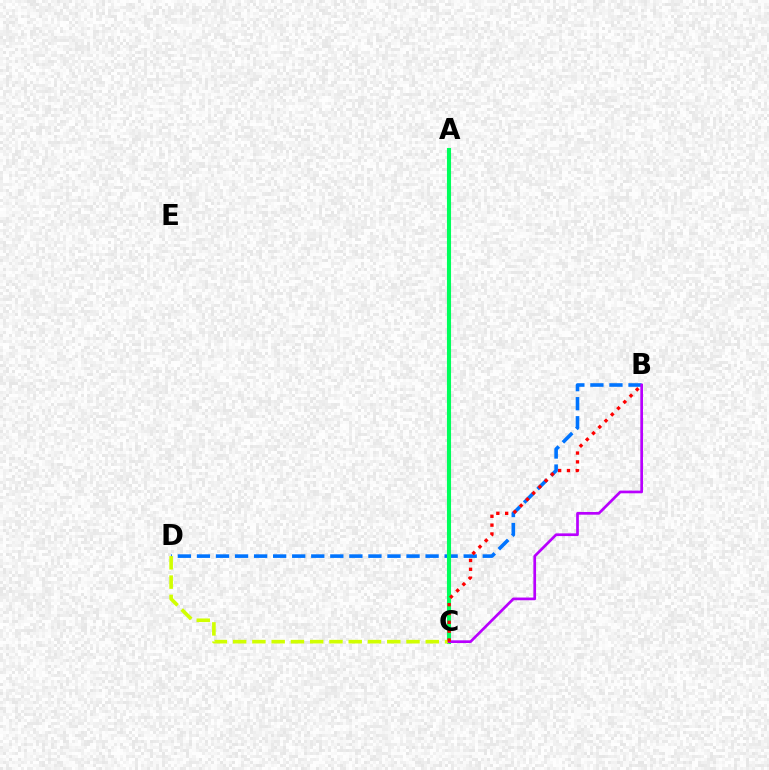{('B', 'D'): [{'color': '#0074ff', 'line_style': 'dashed', 'thickness': 2.59}], ('A', 'C'): [{'color': '#00ff5c', 'line_style': 'solid', 'thickness': 2.94}], ('C', 'D'): [{'color': '#d1ff00', 'line_style': 'dashed', 'thickness': 2.62}], ('B', 'C'): [{'color': '#b900ff', 'line_style': 'solid', 'thickness': 1.95}, {'color': '#ff0000', 'line_style': 'dotted', 'thickness': 2.4}]}